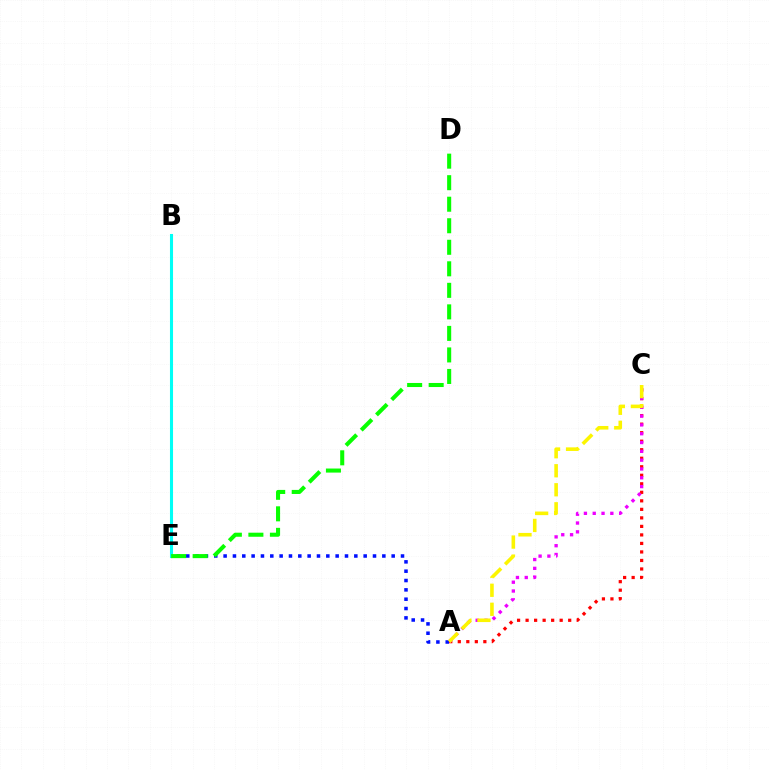{('B', 'E'): [{'color': '#00fff6', 'line_style': 'solid', 'thickness': 2.21}], ('A', 'C'): [{'color': '#ff0000', 'line_style': 'dotted', 'thickness': 2.31}, {'color': '#ee00ff', 'line_style': 'dotted', 'thickness': 2.39}, {'color': '#fcf500', 'line_style': 'dashed', 'thickness': 2.58}], ('A', 'E'): [{'color': '#0010ff', 'line_style': 'dotted', 'thickness': 2.54}], ('D', 'E'): [{'color': '#08ff00', 'line_style': 'dashed', 'thickness': 2.92}]}